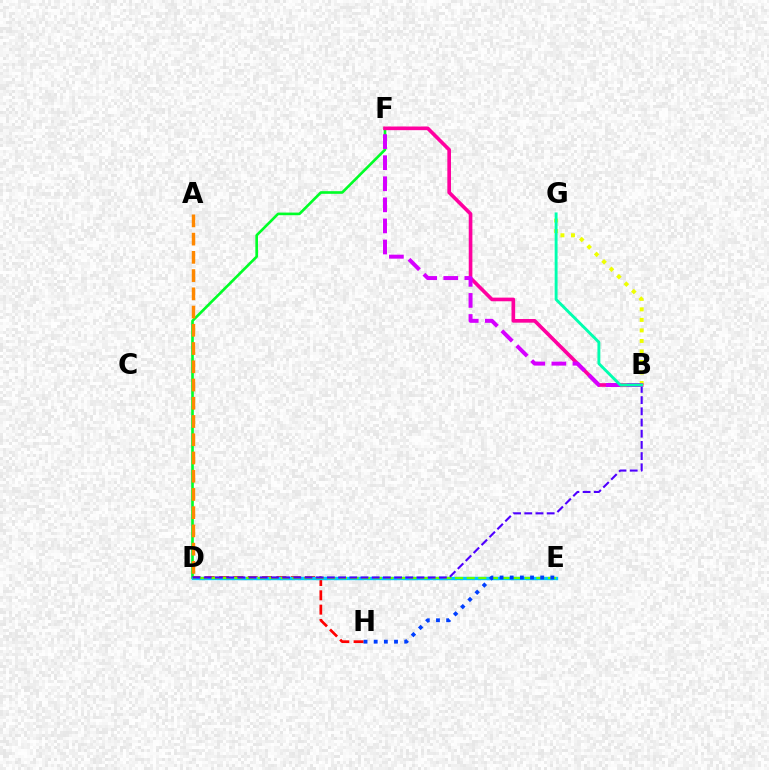{('D', 'F'): [{'color': '#00ff27', 'line_style': 'solid', 'thickness': 1.9}], ('D', 'H'): [{'color': '#ff0000', 'line_style': 'dashed', 'thickness': 1.95}], ('B', 'G'): [{'color': '#eeff00', 'line_style': 'dotted', 'thickness': 2.86}, {'color': '#00ffaf', 'line_style': 'solid', 'thickness': 2.09}], ('D', 'E'): [{'color': '#00c7ff', 'line_style': 'solid', 'thickness': 2.43}, {'color': '#66ff00', 'line_style': 'dashed', 'thickness': 1.58}], ('B', 'D'): [{'color': '#4f00ff', 'line_style': 'dashed', 'thickness': 1.52}], ('E', 'H'): [{'color': '#003fff', 'line_style': 'dotted', 'thickness': 2.76}], ('B', 'F'): [{'color': '#ff00a0', 'line_style': 'solid', 'thickness': 2.63}, {'color': '#d600ff', 'line_style': 'dashed', 'thickness': 2.86}], ('A', 'D'): [{'color': '#ff8800', 'line_style': 'dashed', 'thickness': 2.48}]}